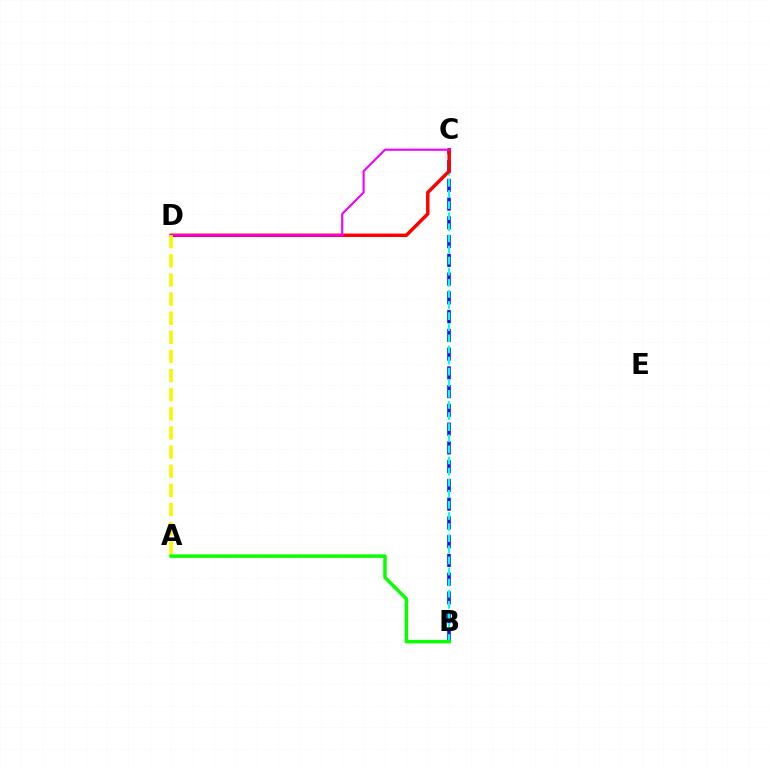{('B', 'C'): [{'color': '#0010ff', 'line_style': 'dashed', 'thickness': 2.55}, {'color': '#00fff6', 'line_style': 'dashed', 'thickness': 1.51}], ('C', 'D'): [{'color': '#ff0000', 'line_style': 'solid', 'thickness': 2.49}, {'color': '#ee00ff', 'line_style': 'solid', 'thickness': 1.52}], ('A', 'D'): [{'color': '#fcf500', 'line_style': 'dashed', 'thickness': 2.6}], ('A', 'B'): [{'color': '#08ff00', 'line_style': 'solid', 'thickness': 2.51}]}